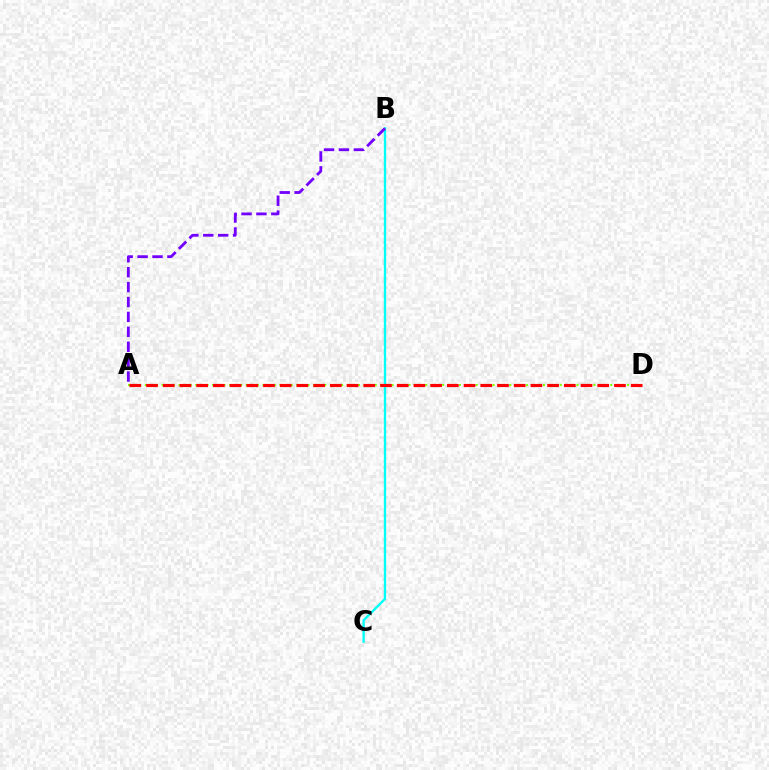{('B', 'C'): [{'color': '#00fff6', 'line_style': 'solid', 'thickness': 1.68}], ('A', 'B'): [{'color': '#7200ff', 'line_style': 'dashed', 'thickness': 2.02}], ('A', 'D'): [{'color': '#84ff00', 'line_style': 'dotted', 'thickness': 1.52}, {'color': '#ff0000', 'line_style': 'dashed', 'thickness': 2.27}]}